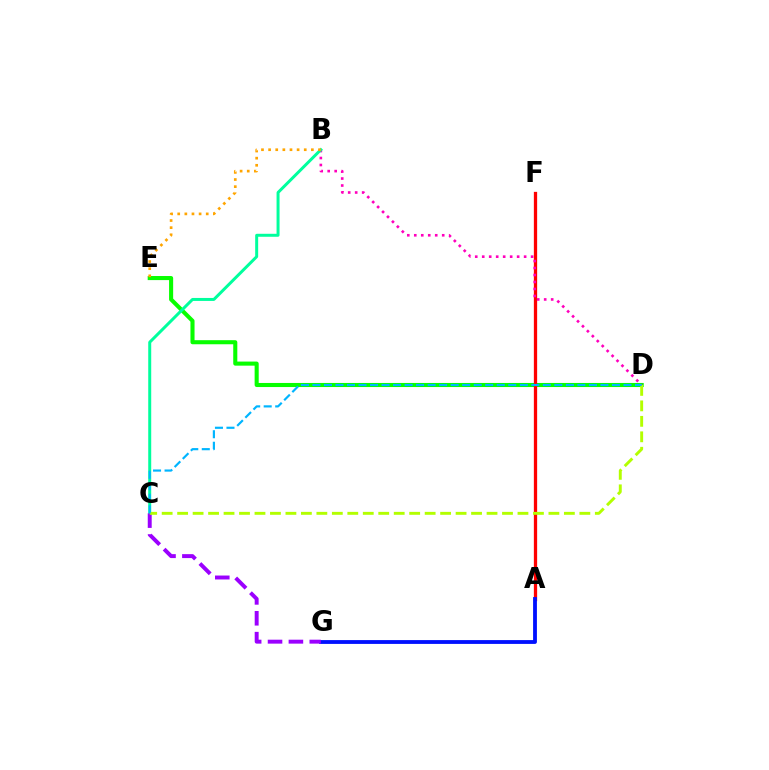{('D', 'E'): [{'color': '#08ff00', 'line_style': 'solid', 'thickness': 2.94}], ('A', 'F'): [{'color': '#ff0000', 'line_style': 'solid', 'thickness': 2.36}], ('B', 'D'): [{'color': '#ff00bd', 'line_style': 'dotted', 'thickness': 1.9}], ('B', 'C'): [{'color': '#00ff9d', 'line_style': 'solid', 'thickness': 2.15}], ('A', 'G'): [{'color': '#0010ff', 'line_style': 'solid', 'thickness': 2.75}], ('C', 'G'): [{'color': '#9b00ff', 'line_style': 'dashed', 'thickness': 2.84}], ('C', 'D'): [{'color': '#b3ff00', 'line_style': 'dashed', 'thickness': 2.1}, {'color': '#00b5ff', 'line_style': 'dashed', 'thickness': 1.56}], ('B', 'E'): [{'color': '#ffa500', 'line_style': 'dotted', 'thickness': 1.94}]}